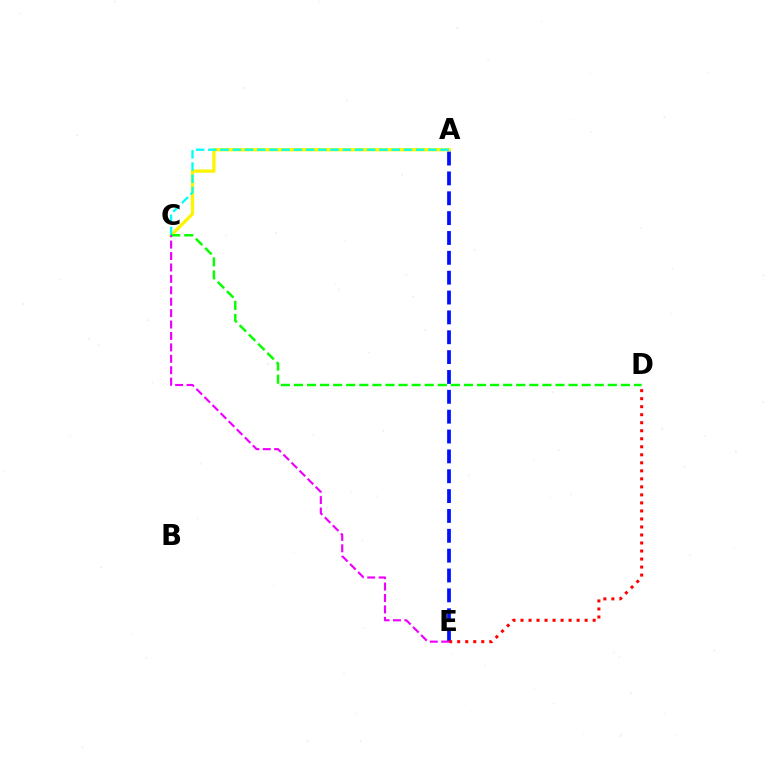{('A', 'C'): [{'color': '#fcf500', 'line_style': 'solid', 'thickness': 2.38}, {'color': '#00fff6', 'line_style': 'dashed', 'thickness': 1.66}], ('A', 'E'): [{'color': '#0010ff', 'line_style': 'dashed', 'thickness': 2.7}], ('D', 'E'): [{'color': '#ff0000', 'line_style': 'dotted', 'thickness': 2.18}], ('C', 'D'): [{'color': '#08ff00', 'line_style': 'dashed', 'thickness': 1.78}], ('C', 'E'): [{'color': '#ee00ff', 'line_style': 'dashed', 'thickness': 1.55}]}